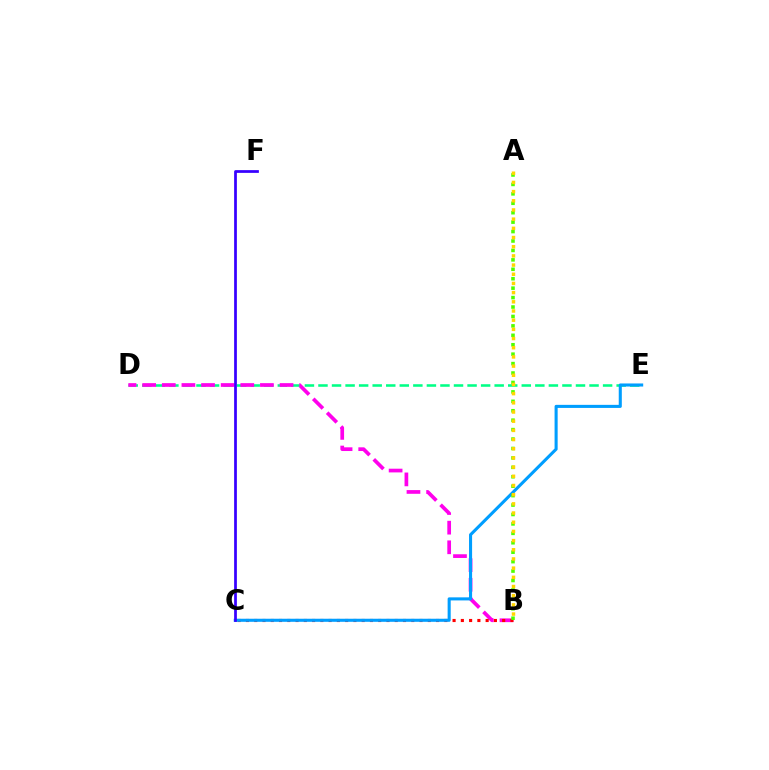{('D', 'E'): [{'color': '#00ff86', 'line_style': 'dashed', 'thickness': 1.84}], ('B', 'D'): [{'color': '#ff00ed', 'line_style': 'dashed', 'thickness': 2.67}], ('B', 'C'): [{'color': '#ff0000', 'line_style': 'dotted', 'thickness': 2.25}], ('C', 'E'): [{'color': '#009eff', 'line_style': 'solid', 'thickness': 2.21}], ('A', 'B'): [{'color': '#4fff00', 'line_style': 'dotted', 'thickness': 2.56}, {'color': '#ffd500', 'line_style': 'dotted', 'thickness': 2.5}], ('C', 'F'): [{'color': '#3700ff', 'line_style': 'solid', 'thickness': 1.98}]}